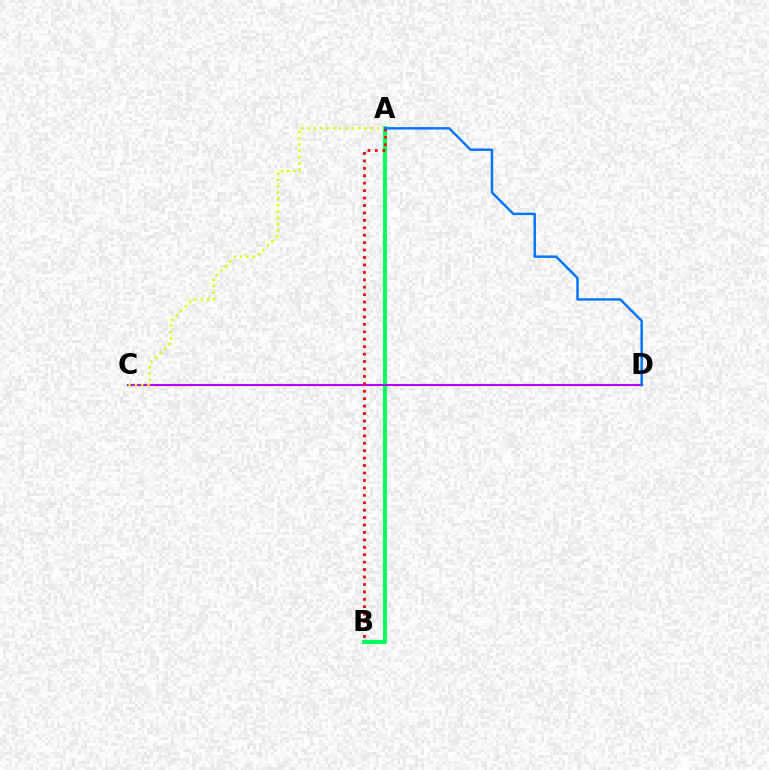{('A', 'B'): [{'color': '#00ff5c', 'line_style': 'solid', 'thickness': 2.92}, {'color': '#ff0000', 'line_style': 'dotted', 'thickness': 2.02}], ('C', 'D'): [{'color': '#b900ff', 'line_style': 'solid', 'thickness': 1.52}], ('A', 'C'): [{'color': '#d1ff00', 'line_style': 'dotted', 'thickness': 1.72}], ('A', 'D'): [{'color': '#0074ff', 'line_style': 'solid', 'thickness': 1.74}]}